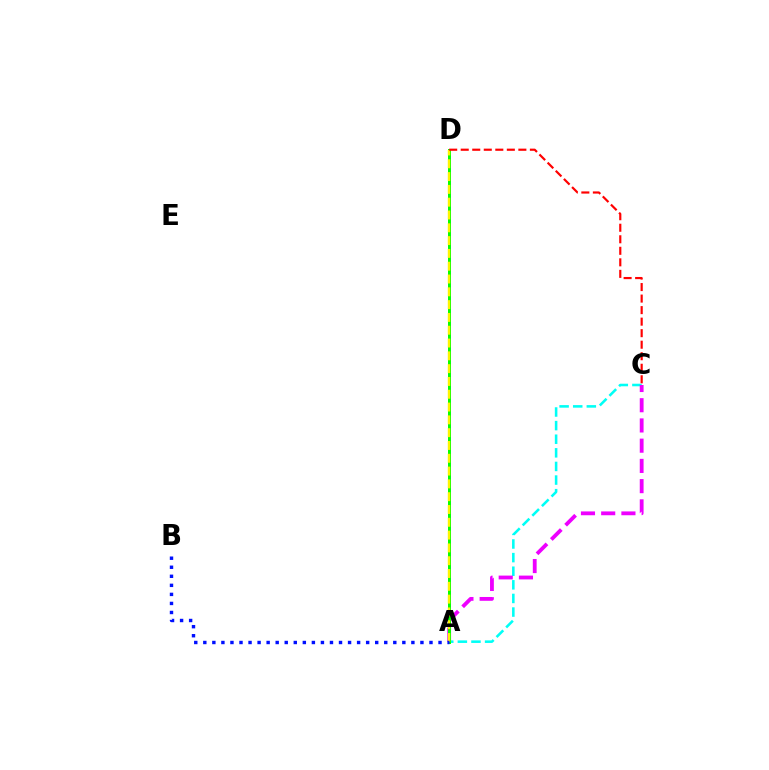{('A', 'C'): [{'color': '#00fff6', 'line_style': 'dashed', 'thickness': 1.85}, {'color': '#ee00ff', 'line_style': 'dashed', 'thickness': 2.75}], ('A', 'D'): [{'color': '#08ff00', 'line_style': 'solid', 'thickness': 2.15}, {'color': '#fcf500', 'line_style': 'dashed', 'thickness': 1.74}], ('A', 'B'): [{'color': '#0010ff', 'line_style': 'dotted', 'thickness': 2.46}], ('C', 'D'): [{'color': '#ff0000', 'line_style': 'dashed', 'thickness': 1.57}]}